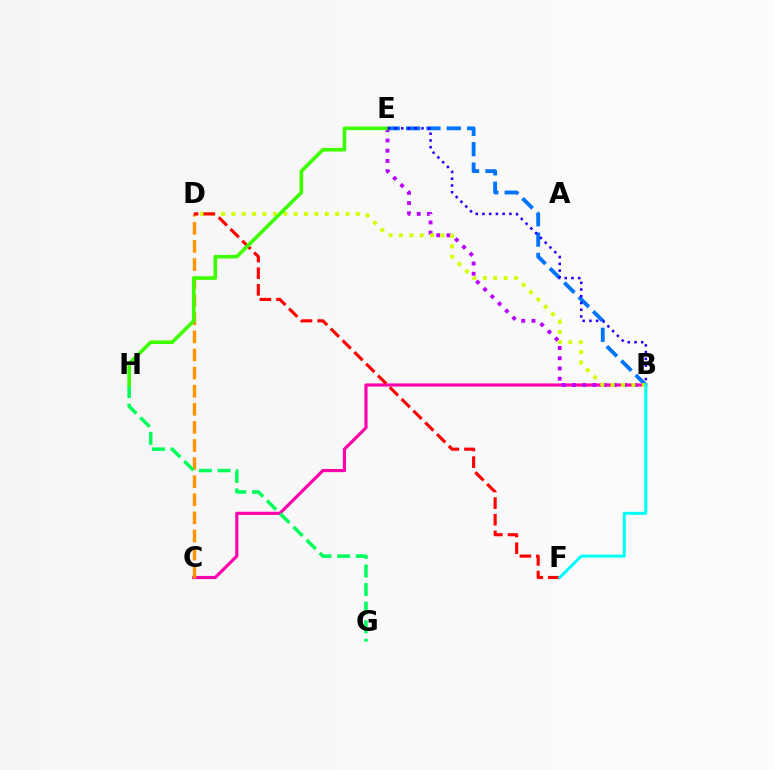{('B', 'C'): [{'color': '#ff00ac', 'line_style': 'solid', 'thickness': 2.27}], ('C', 'D'): [{'color': '#ff9400', 'line_style': 'dashed', 'thickness': 2.46}], ('B', 'E'): [{'color': '#0074ff', 'line_style': 'dashed', 'thickness': 2.76}, {'color': '#b900ff', 'line_style': 'dotted', 'thickness': 2.78}, {'color': '#2500ff', 'line_style': 'dotted', 'thickness': 1.83}], ('G', 'H'): [{'color': '#00ff5c', 'line_style': 'dashed', 'thickness': 2.53}], ('B', 'D'): [{'color': '#d1ff00', 'line_style': 'dotted', 'thickness': 2.82}], ('D', 'F'): [{'color': '#ff0000', 'line_style': 'dashed', 'thickness': 2.26}], ('E', 'H'): [{'color': '#3dff00', 'line_style': 'solid', 'thickness': 2.6}], ('B', 'F'): [{'color': '#00fff6', 'line_style': 'solid', 'thickness': 2.16}]}